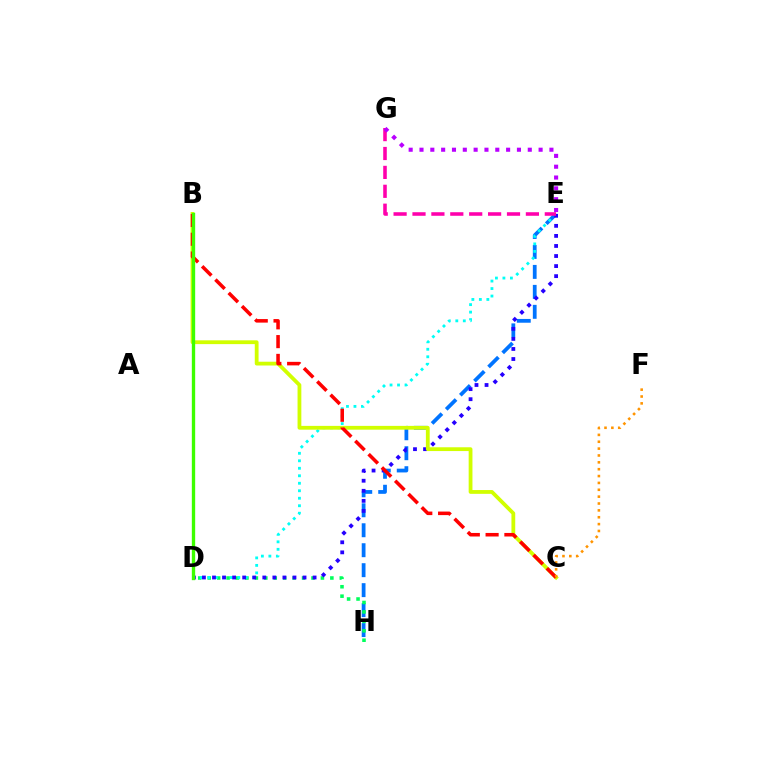{('E', 'H'): [{'color': '#0074ff', 'line_style': 'dashed', 'thickness': 2.71}], ('D', 'H'): [{'color': '#00ff5c', 'line_style': 'dotted', 'thickness': 2.56}], ('D', 'E'): [{'color': '#00fff6', 'line_style': 'dotted', 'thickness': 2.04}, {'color': '#2500ff', 'line_style': 'dotted', 'thickness': 2.73}], ('E', 'G'): [{'color': '#ff00ac', 'line_style': 'dashed', 'thickness': 2.57}, {'color': '#b900ff', 'line_style': 'dotted', 'thickness': 2.94}], ('B', 'C'): [{'color': '#d1ff00', 'line_style': 'solid', 'thickness': 2.73}, {'color': '#ff0000', 'line_style': 'dashed', 'thickness': 2.55}], ('C', 'F'): [{'color': '#ff9400', 'line_style': 'dotted', 'thickness': 1.86}], ('B', 'D'): [{'color': '#3dff00', 'line_style': 'solid', 'thickness': 2.4}]}